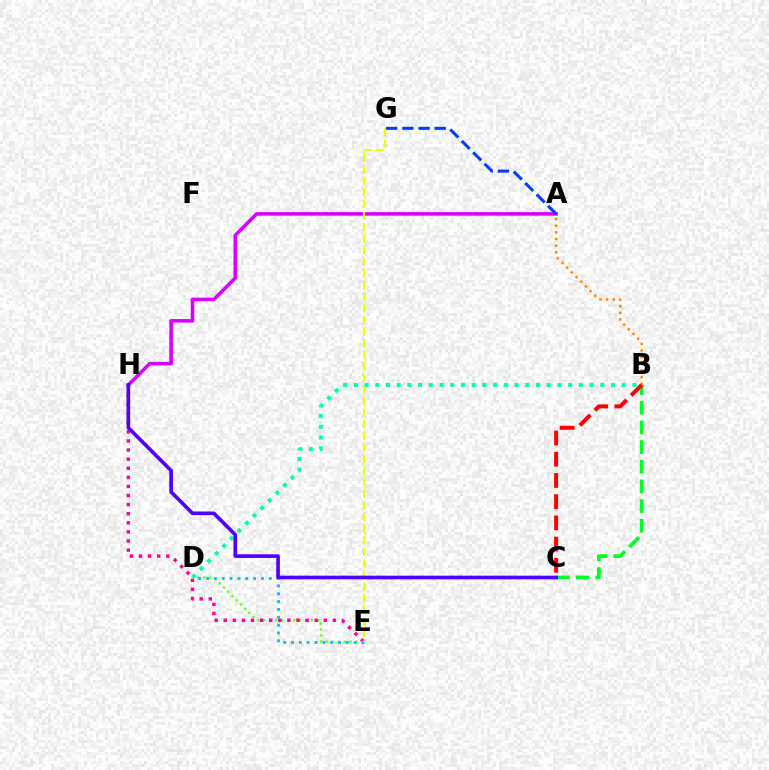{('D', 'E'): [{'color': '#66ff00', 'line_style': 'dotted', 'thickness': 1.62}, {'color': '#00c7ff', 'line_style': 'dotted', 'thickness': 2.13}], ('E', 'H'): [{'color': '#ff00a0', 'line_style': 'dotted', 'thickness': 2.47}], ('A', 'H'): [{'color': '#d600ff', 'line_style': 'solid', 'thickness': 2.55}], ('E', 'G'): [{'color': '#eeff00', 'line_style': 'dashed', 'thickness': 1.58}], ('B', 'C'): [{'color': '#00ff27', 'line_style': 'dashed', 'thickness': 2.67}, {'color': '#ff0000', 'line_style': 'dashed', 'thickness': 2.88}], ('A', 'B'): [{'color': '#ff8800', 'line_style': 'dotted', 'thickness': 1.81}], ('B', 'D'): [{'color': '#00ffaf', 'line_style': 'dotted', 'thickness': 2.91}], ('A', 'G'): [{'color': '#003fff', 'line_style': 'dashed', 'thickness': 2.2}], ('C', 'H'): [{'color': '#4f00ff', 'line_style': 'solid', 'thickness': 2.63}]}